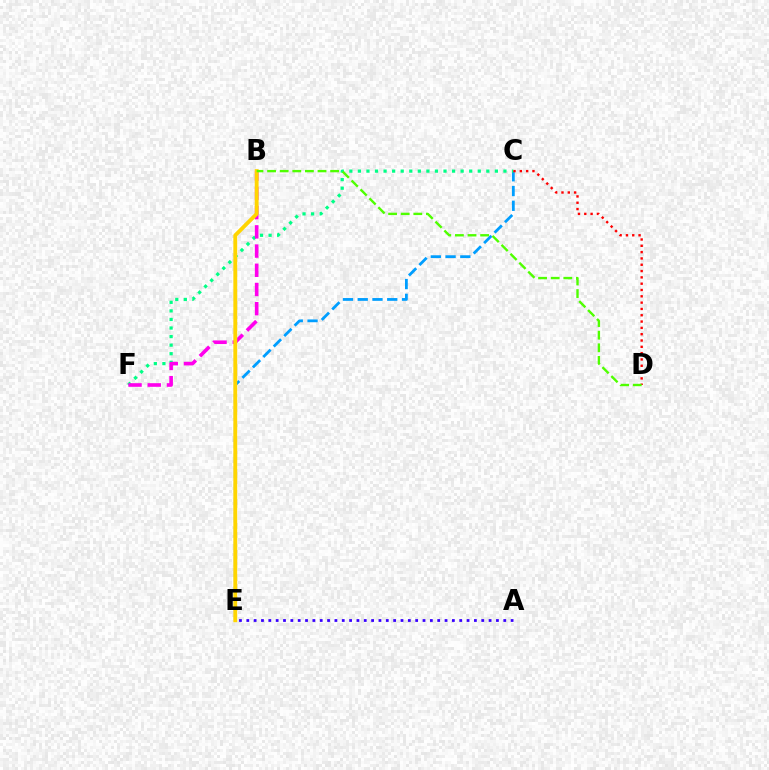{('C', 'E'): [{'color': '#009eff', 'line_style': 'dashed', 'thickness': 2.01}], ('C', 'F'): [{'color': '#00ff86', 'line_style': 'dotted', 'thickness': 2.33}], ('B', 'F'): [{'color': '#ff00ed', 'line_style': 'dashed', 'thickness': 2.61}], ('B', 'E'): [{'color': '#ffd500', 'line_style': 'solid', 'thickness': 2.78}], ('C', 'D'): [{'color': '#ff0000', 'line_style': 'dotted', 'thickness': 1.72}], ('A', 'E'): [{'color': '#3700ff', 'line_style': 'dotted', 'thickness': 1.99}], ('B', 'D'): [{'color': '#4fff00', 'line_style': 'dashed', 'thickness': 1.71}]}